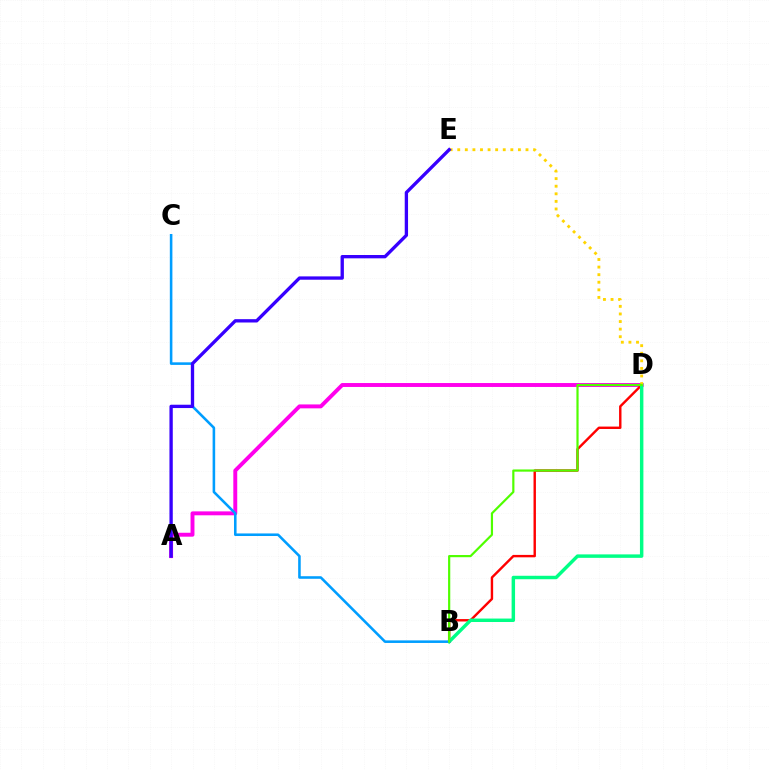{('A', 'D'): [{'color': '#ff00ed', 'line_style': 'solid', 'thickness': 2.82}], ('B', 'D'): [{'color': '#ff0000', 'line_style': 'solid', 'thickness': 1.74}, {'color': '#00ff86', 'line_style': 'solid', 'thickness': 2.49}, {'color': '#4fff00', 'line_style': 'solid', 'thickness': 1.58}], ('B', 'C'): [{'color': '#009eff', 'line_style': 'solid', 'thickness': 1.85}], ('D', 'E'): [{'color': '#ffd500', 'line_style': 'dotted', 'thickness': 2.06}], ('A', 'E'): [{'color': '#3700ff', 'line_style': 'solid', 'thickness': 2.4}]}